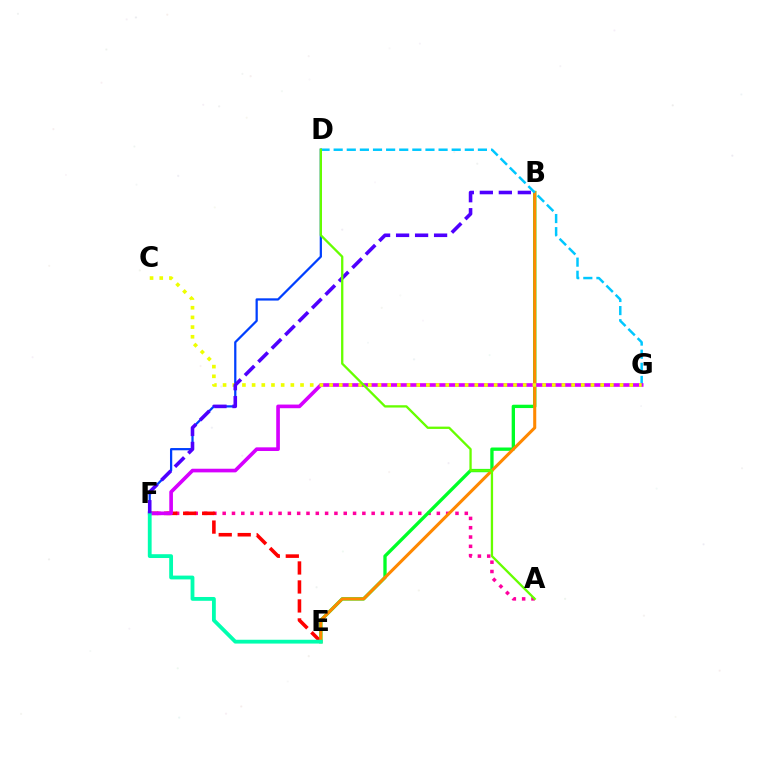{('A', 'F'): [{'color': '#ff00a0', 'line_style': 'dotted', 'thickness': 2.53}], ('B', 'E'): [{'color': '#00ff27', 'line_style': 'solid', 'thickness': 2.39}, {'color': '#ff8800', 'line_style': 'solid', 'thickness': 2.21}], ('E', 'F'): [{'color': '#ff0000', 'line_style': 'dashed', 'thickness': 2.58}, {'color': '#00ffaf', 'line_style': 'solid', 'thickness': 2.74}], ('D', 'F'): [{'color': '#003fff', 'line_style': 'solid', 'thickness': 1.62}], ('D', 'G'): [{'color': '#00c7ff', 'line_style': 'dashed', 'thickness': 1.78}], ('F', 'G'): [{'color': '#d600ff', 'line_style': 'solid', 'thickness': 2.63}], ('C', 'G'): [{'color': '#eeff00', 'line_style': 'dotted', 'thickness': 2.63}], ('B', 'F'): [{'color': '#4f00ff', 'line_style': 'dashed', 'thickness': 2.58}], ('A', 'D'): [{'color': '#66ff00', 'line_style': 'solid', 'thickness': 1.67}]}